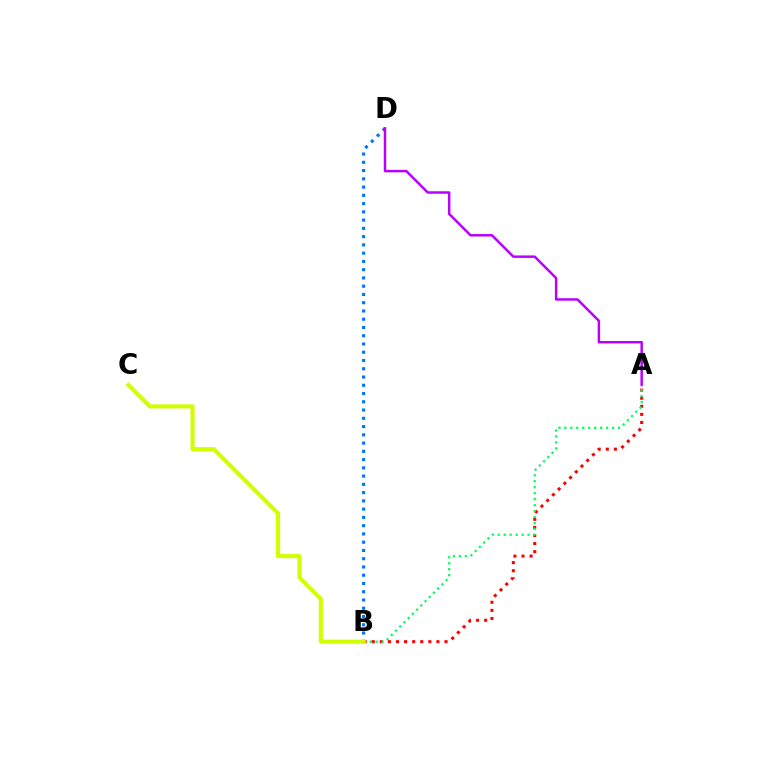{('B', 'D'): [{'color': '#0074ff', 'line_style': 'dotted', 'thickness': 2.24}], ('A', 'B'): [{'color': '#ff0000', 'line_style': 'dotted', 'thickness': 2.2}, {'color': '#00ff5c', 'line_style': 'dotted', 'thickness': 1.62}], ('A', 'D'): [{'color': '#b900ff', 'line_style': 'solid', 'thickness': 1.78}], ('B', 'C'): [{'color': '#d1ff00', 'line_style': 'solid', 'thickness': 2.96}]}